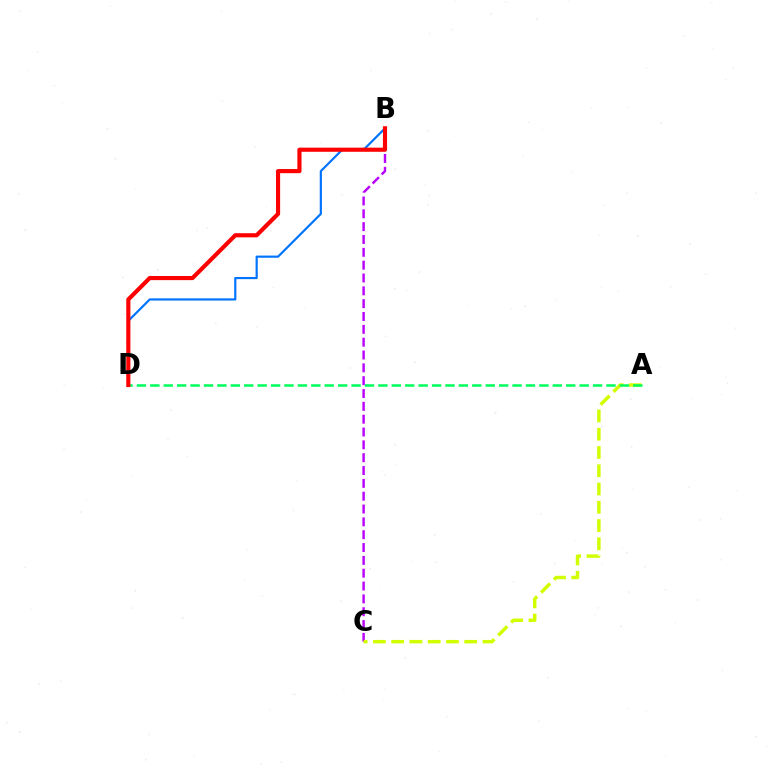{('B', 'C'): [{'color': '#b900ff', 'line_style': 'dashed', 'thickness': 1.74}], ('B', 'D'): [{'color': '#0074ff', 'line_style': 'solid', 'thickness': 1.57}, {'color': '#ff0000', 'line_style': 'solid', 'thickness': 2.98}], ('A', 'C'): [{'color': '#d1ff00', 'line_style': 'dashed', 'thickness': 2.48}], ('A', 'D'): [{'color': '#00ff5c', 'line_style': 'dashed', 'thickness': 1.82}]}